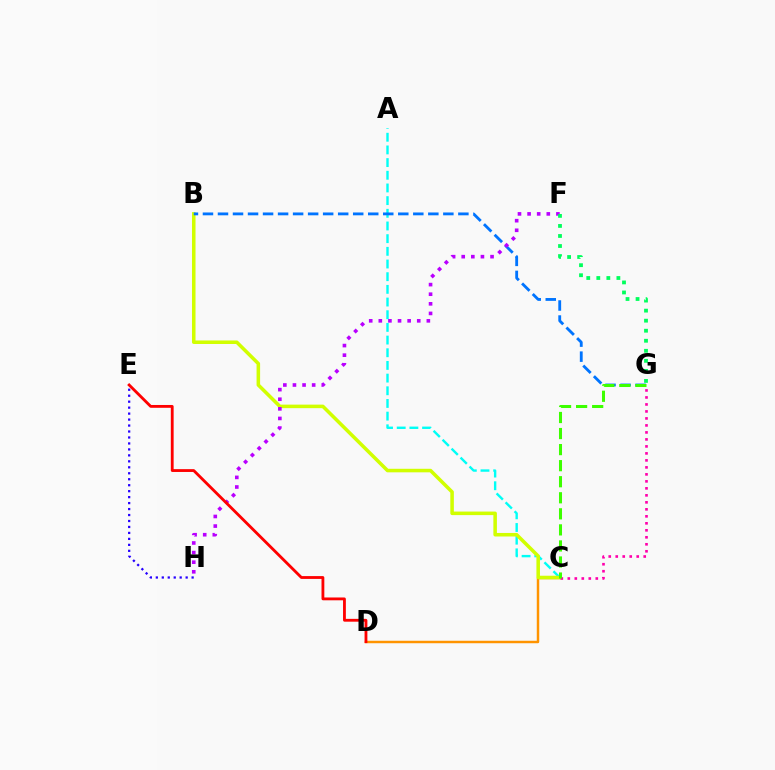{('C', 'D'): [{'color': '#ff9400', 'line_style': 'solid', 'thickness': 1.78}], ('A', 'C'): [{'color': '#00fff6', 'line_style': 'dashed', 'thickness': 1.72}], ('B', 'C'): [{'color': '#d1ff00', 'line_style': 'solid', 'thickness': 2.54}], ('B', 'G'): [{'color': '#0074ff', 'line_style': 'dashed', 'thickness': 2.04}], ('F', 'H'): [{'color': '#b900ff', 'line_style': 'dotted', 'thickness': 2.61}], ('D', 'E'): [{'color': '#ff0000', 'line_style': 'solid', 'thickness': 2.03}], ('C', 'G'): [{'color': '#ff00ac', 'line_style': 'dotted', 'thickness': 1.9}, {'color': '#3dff00', 'line_style': 'dashed', 'thickness': 2.18}], ('F', 'G'): [{'color': '#00ff5c', 'line_style': 'dotted', 'thickness': 2.73}], ('E', 'H'): [{'color': '#2500ff', 'line_style': 'dotted', 'thickness': 1.62}]}